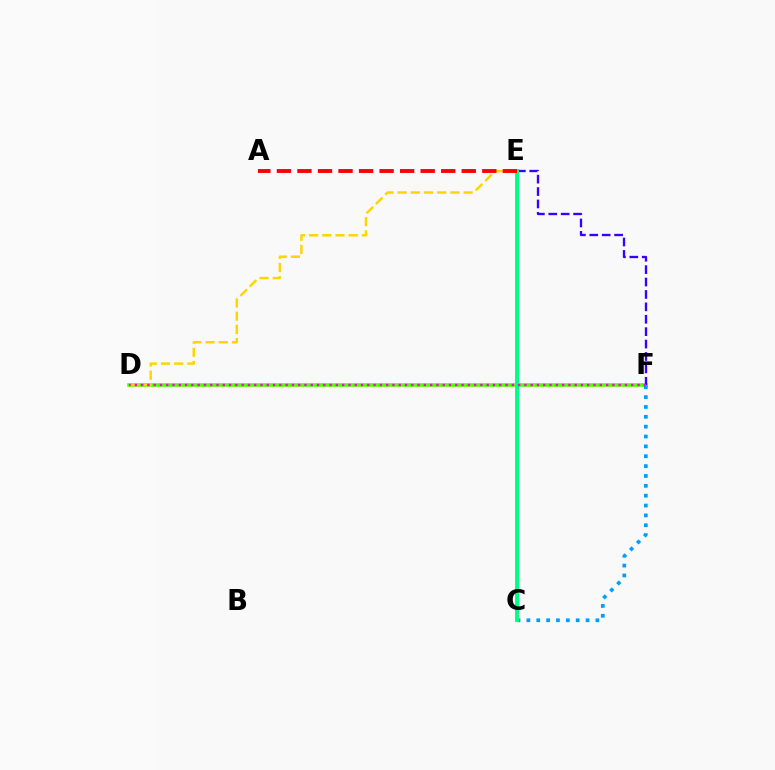{('D', 'F'): [{'color': '#4fff00', 'line_style': 'solid', 'thickness': 2.58}, {'color': '#ff00ed', 'line_style': 'dotted', 'thickness': 1.71}], ('D', 'E'): [{'color': '#ffd500', 'line_style': 'dashed', 'thickness': 1.79}], ('E', 'F'): [{'color': '#3700ff', 'line_style': 'dashed', 'thickness': 1.69}], ('C', 'F'): [{'color': '#009eff', 'line_style': 'dotted', 'thickness': 2.68}], ('C', 'E'): [{'color': '#00ff86', 'line_style': 'solid', 'thickness': 2.85}], ('A', 'E'): [{'color': '#ff0000', 'line_style': 'dashed', 'thickness': 2.79}]}